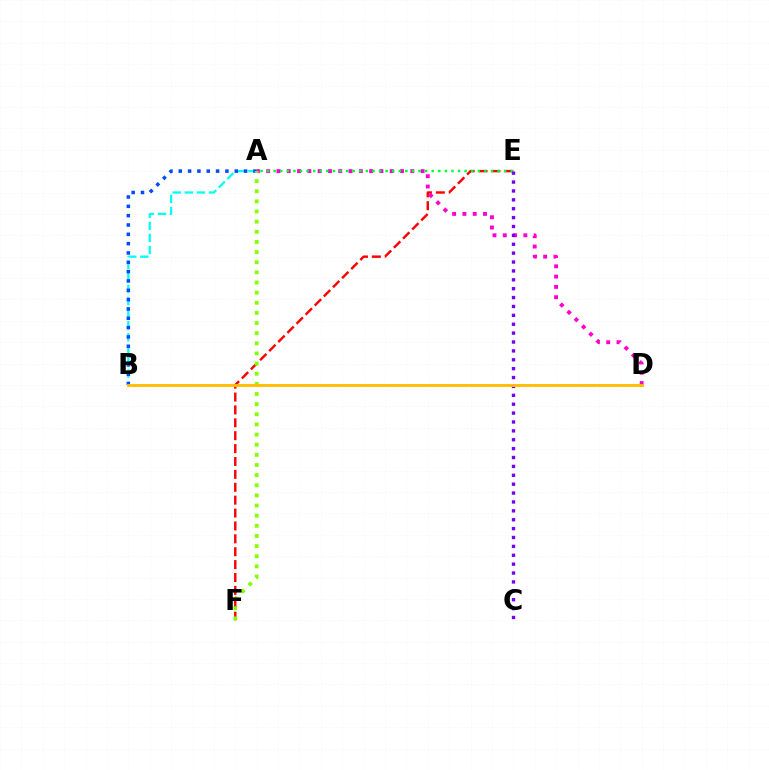{('A', 'B'): [{'color': '#00fff6', 'line_style': 'dashed', 'thickness': 1.64}, {'color': '#004bff', 'line_style': 'dotted', 'thickness': 2.53}], ('E', 'F'): [{'color': '#ff0000', 'line_style': 'dashed', 'thickness': 1.75}], ('A', 'D'): [{'color': '#ff00cf', 'line_style': 'dotted', 'thickness': 2.8}], ('A', 'F'): [{'color': '#84ff00', 'line_style': 'dotted', 'thickness': 2.75}], ('A', 'E'): [{'color': '#00ff39', 'line_style': 'dotted', 'thickness': 1.79}], ('C', 'E'): [{'color': '#7200ff', 'line_style': 'dotted', 'thickness': 2.41}], ('B', 'D'): [{'color': '#ffbd00', 'line_style': 'solid', 'thickness': 2.05}]}